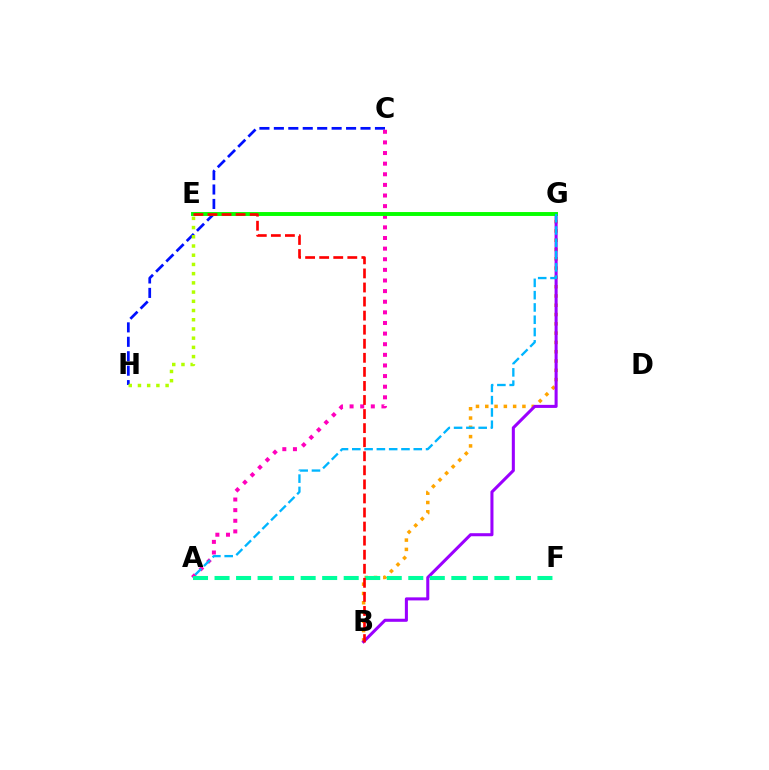{('B', 'G'): [{'color': '#ffa500', 'line_style': 'dotted', 'thickness': 2.52}, {'color': '#9b00ff', 'line_style': 'solid', 'thickness': 2.2}], ('C', 'H'): [{'color': '#0010ff', 'line_style': 'dashed', 'thickness': 1.96}], ('A', 'C'): [{'color': '#ff00bd', 'line_style': 'dotted', 'thickness': 2.89}], ('E', 'H'): [{'color': '#b3ff00', 'line_style': 'dotted', 'thickness': 2.5}], ('A', 'F'): [{'color': '#00ff9d', 'line_style': 'dashed', 'thickness': 2.92}], ('E', 'G'): [{'color': '#08ff00', 'line_style': 'solid', 'thickness': 2.82}], ('A', 'G'): [{'color': '#00b5ff', 'line_style': 'dashed', 'thickness': 1.67}], ('B', 'E'): [{'color': '#ff0000', 'line_style': 'dashed', 'thickness': 1.91}]}